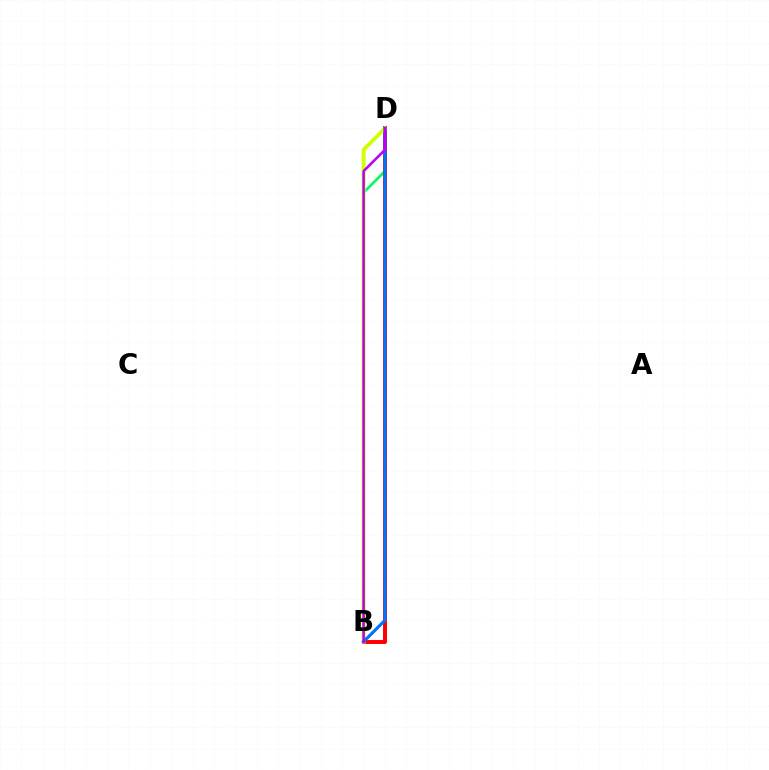{('B', 'D'): [{'color': '#00ff5c', 'line_style': 'solid', 'thickness': 1.95}, {'color': '#ff0000', 'line_style': 'solid', 'thickness': 2.84}, {'color': '#d1ff00', 'line_style': 'solid', 'thickness': 2.77}, {'color': '#0074ff', 'line_style': 'solid', 'thickness': 2.28}, {'color': '#b900ff', 'line_style': 'solid', 'thickness': 1.83}]}